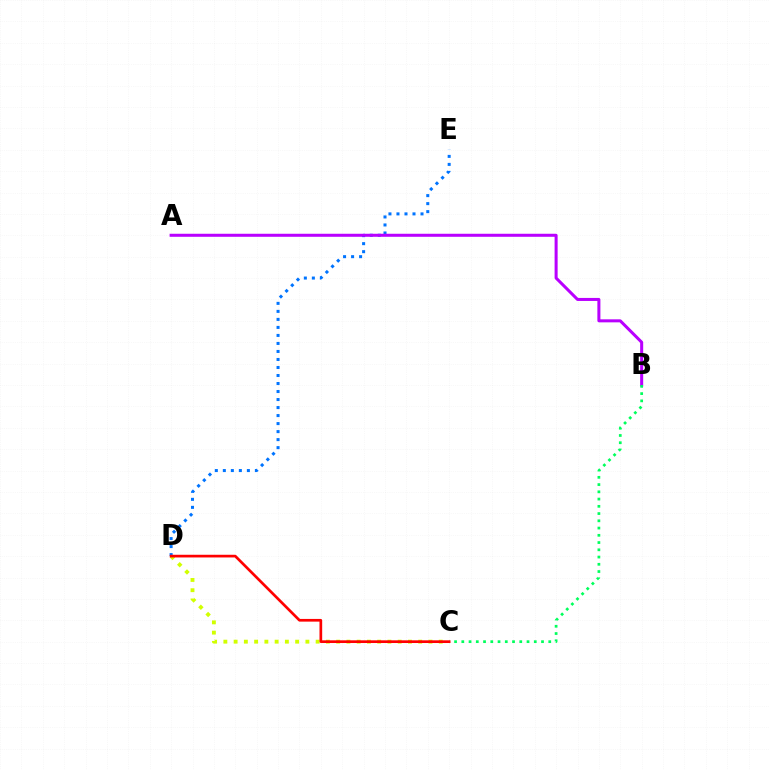{('C', 'D'): [{'color': '#d1ff00', 'line_style': 'dotted', 'thickness': 2.79}, {'color': '#ff0000', 'line_style': 'solid', 'thickness': 1.94}], ('D', 'E'): [{'color': '#0074ff', 'line_style': 'dotted', 'thickness': 2.18}], ('A', 'B'): [{'color': '#b900ff', 'line_style': 'solid', 'thickness': 2.18}], ('B', 'C'): [{'color': '#00ff5c', 'line_style': 'dotted', 'thickness': 1.97}]}